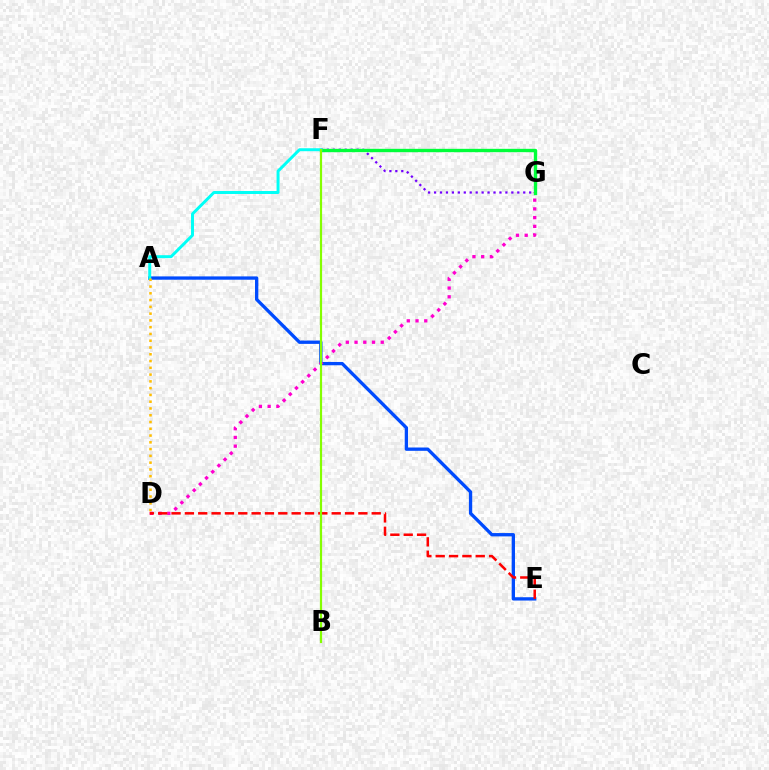{('A', 'E'): [{'color': '#004bff', 'line_style': 'solid', 'thickness': 2.39}], ('F', 'G'): [{'color': '#7200ff', 'line_style': 'dotted', 'thickness': 1.62}, {'color': '#00ff39', 'line_style': 'solid', 'thickness': 2.41}], ('D', 'G'): [{'color': '#ff00cf', 'line_style': 'dotted', 'thickness': 2.37}], ('D', 'E'): [{'color': '#ff0000', 'line_style': 'dashed', 'thickness': 1.81}], ('A', 'F'): [{'color': '#00fff6', 'line_style': 'solid', 'thickness': 2.14}], ('B', 'F'): [{'color': '#84ff00', 'line_style': 'solid', 'thickness': 1.58}], ('A', 'D'): [{'color': '#ffbd00', 'line_style': 'dotted', 'thickness': 1.84}]}